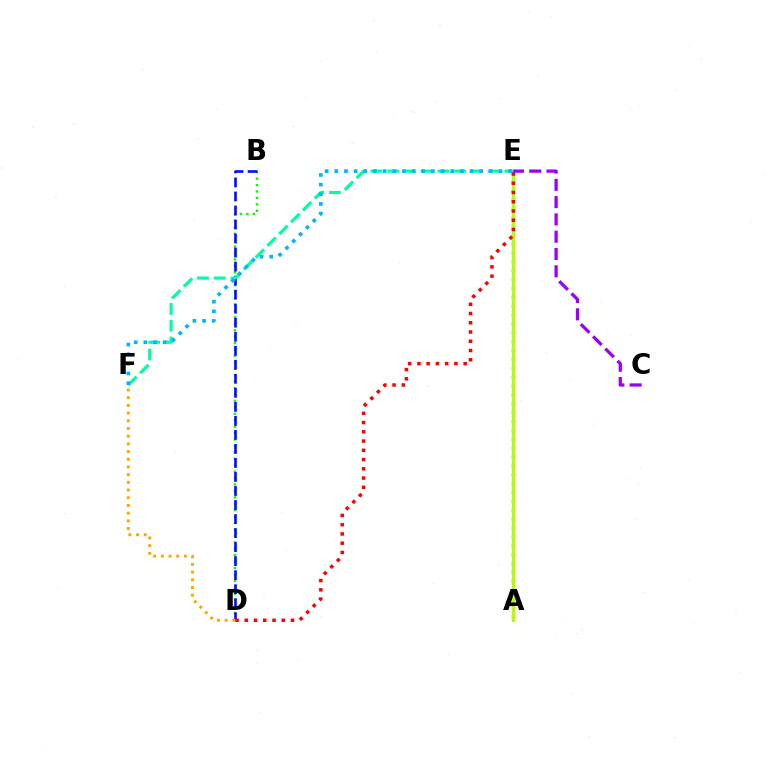{('B', 'D'): [{'color': '#08ff00', 'line_style': 'dotted', 'thickness': 1.75}, {'color': '#0010ff', 'line_style': 'dashed', 'thickness': 1.91}], ('A', 'E'): [{'color': '#ff00bd', 'line_style': 'dotted', 'thickness': 2.41}, {'color': '#b3ff00', 'line_style': 'solid', 'thickness': 2.34}], ('E', 'F'): [{'color': '#00ff9d', 'line_style': 'dashed', 'thickness': 2.27}, {'color': '#00b5ff', 'line_style': 'dotted', 'thickness': 2.62}], ('D', 'E'): [{'color': '#ff0000', 'line_style': 'dotted', 'thickness': 2.51}], ('C', 'E'): [{'color': '#9b00ff', 'line_style': 'dashed', 'thickness': 2.35}], ('D', 'F'): [{'color': '#ffa500', 'line_style': 'dotted', 'thickness': 2.09}]}